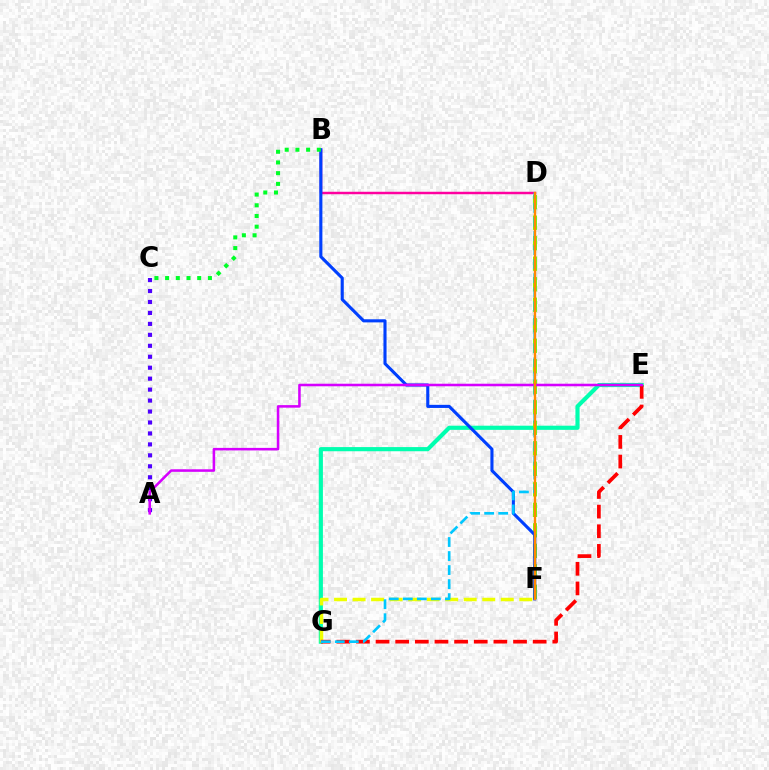{('E', 'G'): [{'color': '#00ffaf', 'line_style': 'solid', 'thickness': 2.99}, {'color': '#ff0000', 'line_style': 'dashed', 'thickness': 2.67}], ('F', 'G'): [{'color': '#eeff00', 'line_style': 'dashed', 'thickness': 2.52}], ('D', 'F'): [{'color': '#66ff00', 'line_style': 'dashed', 'thickness': 2.79}, {'color': '#ff8800', 'line_style': 'solid', 'thickness': 1.71}], ('A', 'C'): [{'color': '#4f00ff', 'line_style': 'dotted', 'thickness': 2.98}], ('B', 'D'): [{'color': '#ff00a0', 'line_style': 'solid', 'thickness': 1.77}], ('B', 'F'): [{'color': '#003fff', 'line_style': 'solid', 'thickness': 2.23}], ('B', 'C'): [{'color': '#00ff27', 'line_style': 'dotted', 'thickness': 2.91}], ('A', 'E'): [{'color': '#d600ff', 'line_style': 'solid', 'thickness': 1.84}], ('D', 'G'): [{'color': '#00c7ff', 'line_style': 'dashed', 'thickness': 1.91}]}